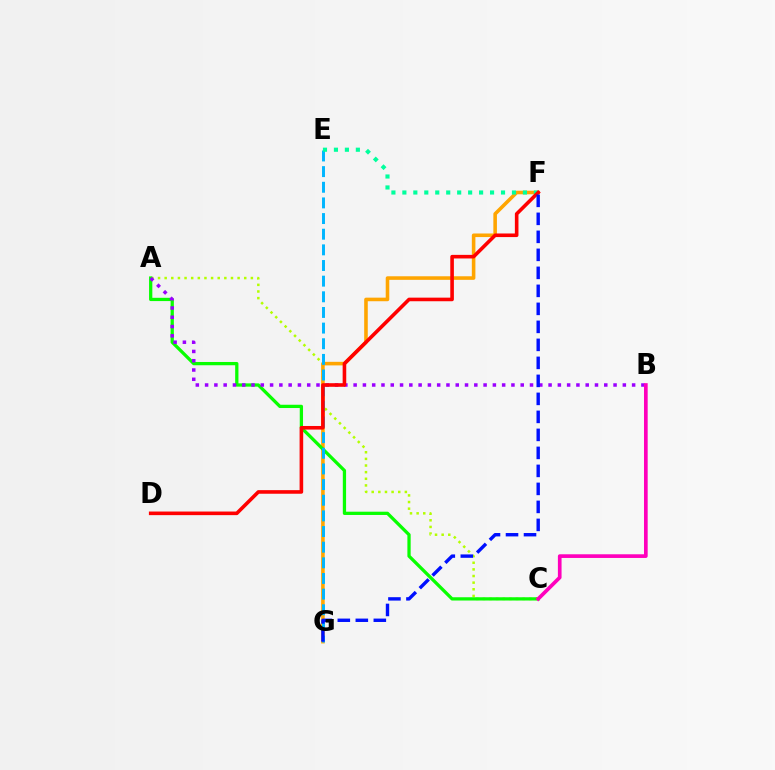{('A', 'C'): [{'color': '#b3ff00', 'line_style': 'dotted', 'thickness': 1.8}, {'color': '#08ff00', 'line_style': 'solid', 'thickness': 2.35}], ('F', 'G'): [{'color': '#ffa500', 'line_style': 'solid', 'thickness': 2.57}, {'color': '#0010ff', 'line_style': 'dashed', 'thickness': 2.45}], ('E', 'G'): [{'color': '#00b5ff', 'line_style': 'dashed', 'thickness': 2.13}], ('A', 'B'): [{'color': '#9b00ff', 'line_style': 'dotted', 'thickness': 2.52}], ('E', 'F'): [{'color': '#00ff9d', 'line_style': 'dotted', 'thickness': 2.98}], ('B', 'C'): [{'color': '#ff00bd', 'line_style': 'solid', 'thickness': 2.65}], ('D', 'F'): [{'color': '#ff0000', 'line_style': 'solid', 'thickness': 2.59}]}